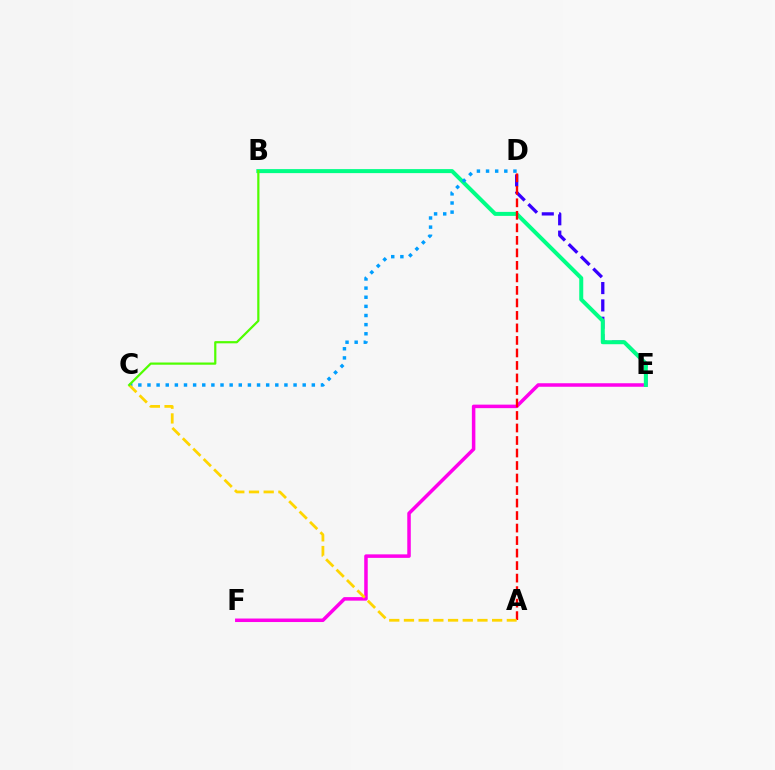{('D', 'E'): [{'color': '#3700ff', 'line_style': 'dashed', 'thickness': 2.36}], ('E', 'F'): [{'color': '#ff00ed', 'line_style': 'solid', 'thickness': 2.53}], ('B', 'E'): [{'color': '#00ff86', 'line_style': 'solid', 'thickness': 2.88}], ('C', 'D'): [{'color': '#009eff', 'line_style': 'dotted', 'thickness': 2.48}], ('A', 'D'): [{'color': '#ff0000', 'line_style': 'dashed', 'thickness': 1.7}], ('A', 'C'): [{'color': '#ffd500', 'line_style': 'dashed', 'thickness': 2.0}], ('B', 'C'): [{'color': '#4fff00', 'line_style': 'solid', 'thickness': 1.59}]}